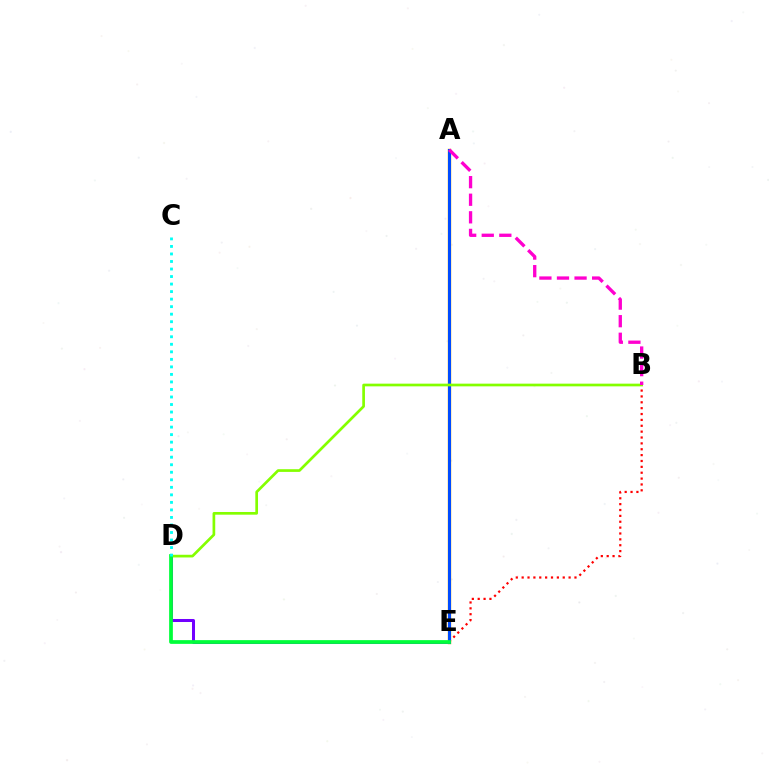{('B', 'E'): [{'color': '#ff0000', 'line_style': 'dotted', 'thickness': 1.59}], ('D', 'E'): [{'color': '#7200ff', 'line_style': 'solid', 'thickness': 2.17}, {'color': '#00ff39', 'line_style': 'solid', 'thickness': 2.69}], ('A', 'E'): [{'color': '#ffbd00', 'line_style': 'solid', 'thickness': 2.46}, {'color': '#004bff', 'line_style': 'solid', 'thickness': 2.21}], ('B', 'D'): [{'color': '#84ff00', 'line_style': 'solid', 'thickness': 1.94}], ('A', 'B'): [{'color': '#ff00cf', 'line_style': 'dashed', 'thickness': 2.39}], ('C', 'D'): [{'color': '#00fff6', 'line_style': 'dotted', 'thickness': 2.05}]}